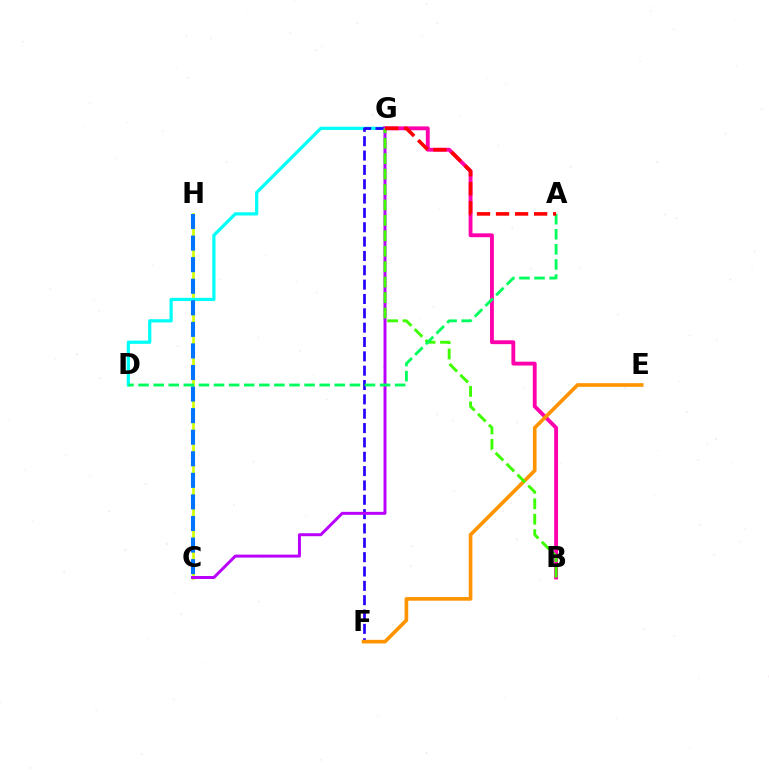{('C', 'H'): [{'color': '#d1ff00', 'line_style': 'solid', 'thickness': 1.94}, {'color': '#0074ff', 'line_style': 'dashed', 'thickness': 2.93}], ('D', 'G'): [{'color': '#00fff6', 'line_style': 'solid', 'thickness': 2.33}], ('B', 'G'): [{'color': '#ff00ac', 'line_style': 'solid', 'thickness': 2.77}, {'color': '#3dff00', 'line_style': 'dashed', 'thickness': 2.1}], ('F', 'G'): [{'color': '#2500ff', 'line_style': 'dashed', 'thickness': 1.95}], ('E', 'F'): [{'color': '#ff9400', 'line_style': 'solid', 'thickness': 2.63}], ('C', 'G'): [{'color': '#b900ff', 'line_style': 'solid', 'thickness': 2.14}], ('A', 'D'): [{'color': '#00ff5c', 'line_style': 'dashed', 'thickness': 2.05}], ('A', 'G'): [{'color': '#ff0000', 'line_style': 'dashed', 'thickness': 2.59}]}